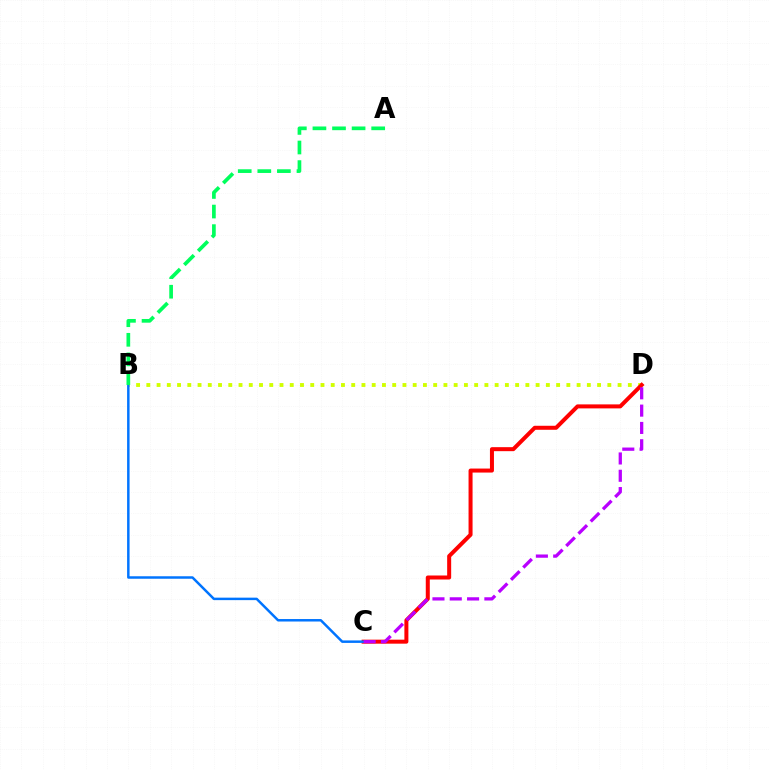{('B', 'D'): [{'color': '#d1ff00', 'line_style': 'dotted', 'thickness': 2.78}], ('C', 'D'): [{'color': '#ff0000', 'line_style': 'solid', 'thickness': 2.88}, {'color': '#b900ff', 'line_style': 'dashed', 'thickness': 2.35}], ('B', 'C'): [{'color': '#0074ff', 'line_style': 'solid', 'thickness': 1.79}], ('A', 'B'): [{'color': '#00ff5c', 'line_style': 'dashed', 'thickness': 2.66}]}